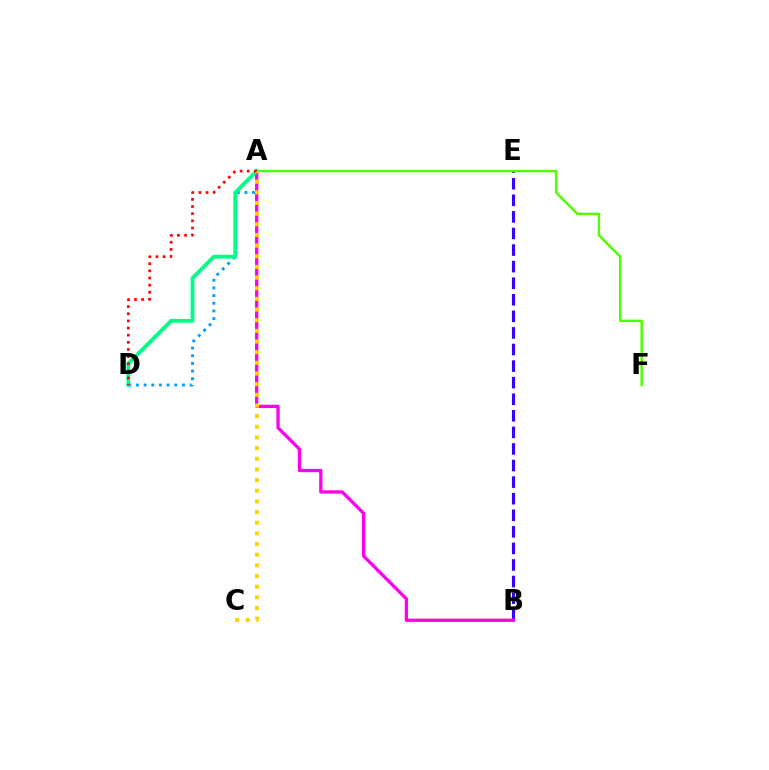{('B', 'E'): [{'color': '#3700ff', 'line_style': 'dashed', 'thickness': 2.25}], ('A', 'F'): [{'color': '#4fff00', 'line_style': 'solid', 'thickness': 1.76}], ('A', 'D'): [{'color': '#009eff', 'line_style': 'dotted', 'thickness': 2.08}, {'color': '#00ff86', 'line_style': 'solid', 'thickness': 2.75}, {'color': '#ff0000', 'line_style': 'dotted', 'thickness': 1.94}], ('A', 'B'): [{'color': '#ff00ed', 'line_style': 'solid', 'thickness': 2.37}], ('A', 'C'): [{'color': '#ffd500', 'line_style': 'dotted', 'thickness': 2.9}]}